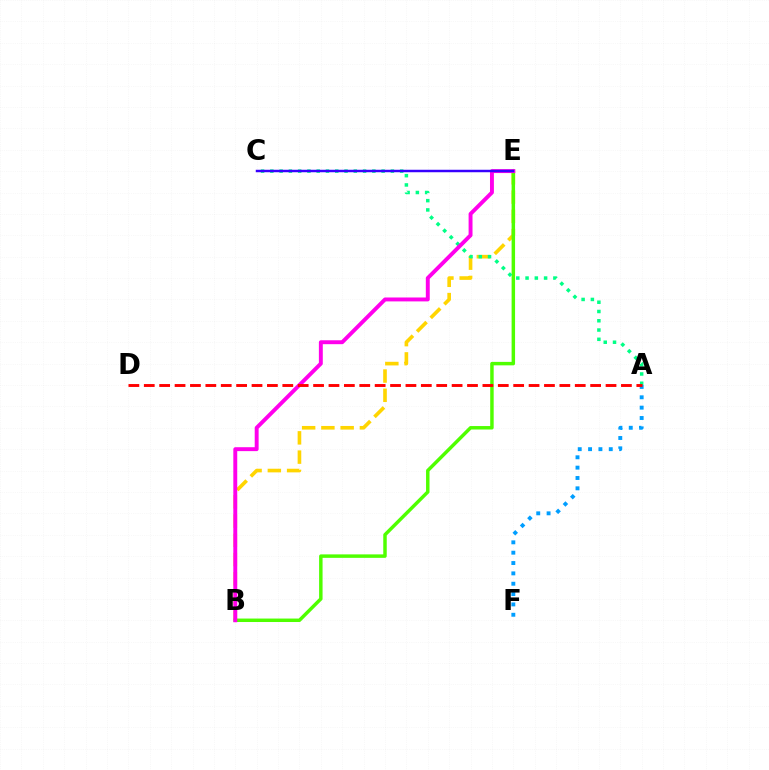{('A', 'F'): [{'color': '#009eff', 'line_style': 'dotted', 'thickness': 2.81}], ('B', 'E'): [{'color': '#ffd500', 'line_style': 'dashed', 'thickness': 2.62}, {'color': '#4fff00', 'line_style': 'solid', 'thickness': 2.49}, {'color': '#ff00ed', 'line_style': 'solid', 'thickness': 2.82}], ('A', 'C'): [{'color': '#00ff86', 'line_style': 'dotted', 'thickness': 2.52}], ('C', 'E'): [{'color': '#3700ff', 'line_style': 'solid', 'thickness': 1.78}], ('A', 'D'): [{'color': '#ff0000', 'line_style': 'dashed', 'thickness': 2.09}]}